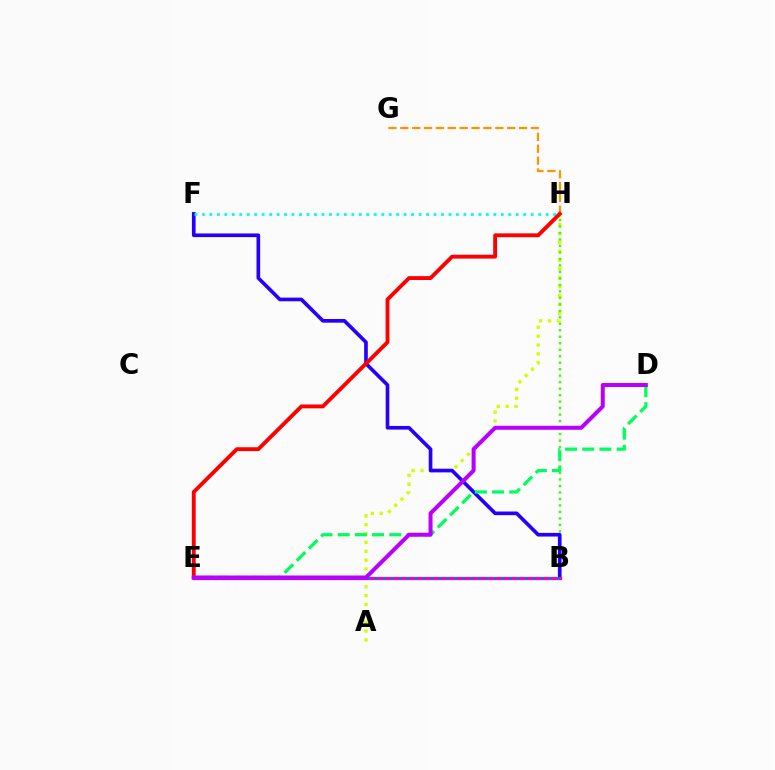{('G', 'H'): [{'color': '#ff9400', 'line_style': 'dashed', 'thickness': 1.61}], ('A', 'H'): [{'color': '#d1ff00', 'line_style': 'dotted', 'thickness': 2.41}], ('B', 'H'): [{'color': '#3dff00', 'line_style': 'dotted', 'thickness': 1.76}], ('B', 'F'): [{'color': '#2500ff', 'line_style': 'solid', 'thickness': 2.63}], ('F', 'H'): [{'color': '#00fff6', 'line_style': 'dotted', 'thickness': 2.03}], ('D', 'E'): [{'color': '#00ff5c', 'line_style': 'dashed', 'thickness': 2.34}, {'color': '#b900ff', 'line_style': 'solid', 'thickness': 2.88}], ('B', 'E'): [{'color': '#ff00ac', 'line_style': 'solid', 'thickness': 2.35}, {'color': '#0074ff', 'line_style': 'dotted', 'thickness': 2.14}], ('E', 'H'): [{'color': '#ff0000', 'line_style': 'solid', 'thickness': 2.78}]}